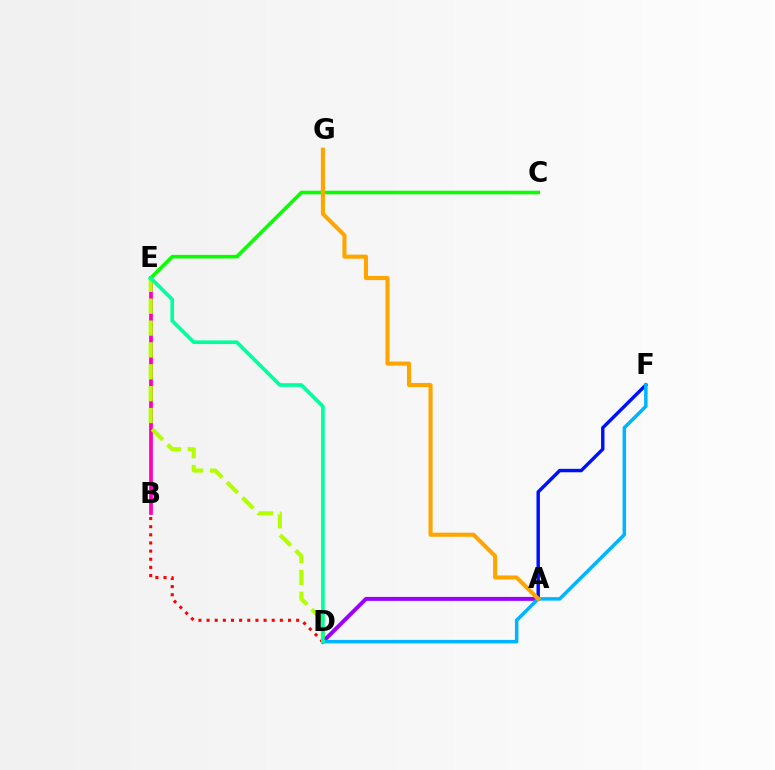{('B', 'E'): [{'color': '#ff00bd', 'line_style': 'solid', 'thickness': 2.69}], ('D', 'E'): [{'color': '#b3ff00', 'line_style': 'dashed', 'thickness': 2.97}, {'color': '#00ff9d', 'line_style': 'solid', 'thickness': 2.64}], ('C', 'E'): [{'color': '#08ff00', 'line_style': 'solid', 'thickness': 2.58}], ('B', 'D'): [{'color': '#ff0000', 'line_style': 'dotted', 'thickness': 2.21}], ('A', 'F'): [{'color': '#0010ff', 'line_style': 'solid', 'thickness': 2.47}], ('A', 'D'): [{'color': '#9b00ff', 'line_style': 'solid', 'thickness': 2.84}], ('D', 'F'): [{'color': '#00b5ff', 'line_style': 'solid', 'thickness': 2.52}], ('A', 'G'): [{'color': '#ffa500', 'line_style': 'solid', 'thickness': 2.95}]}